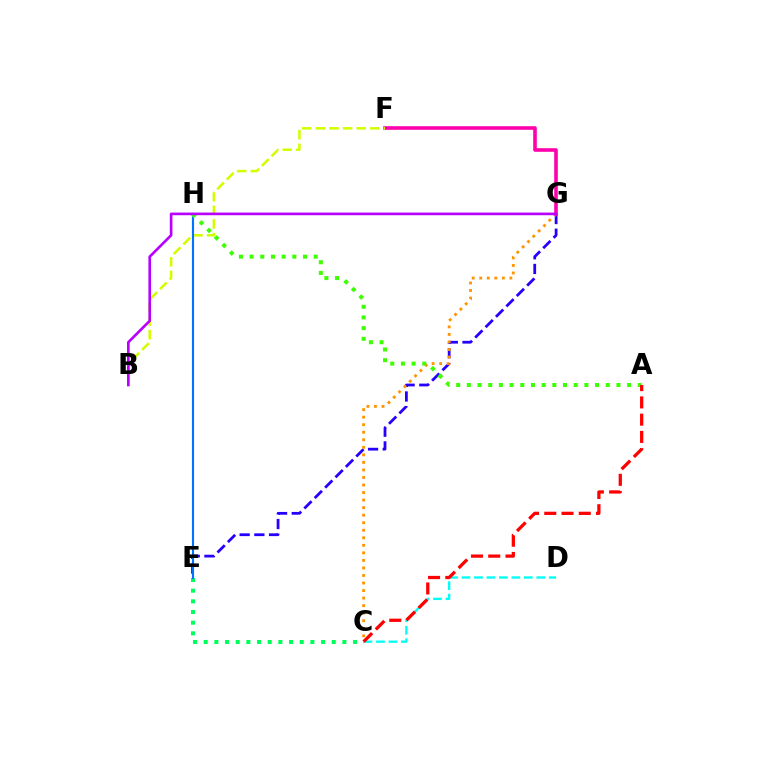{('E', 'G'): [{'color': '#2500ff', 'line_style': 'dashed', 'thickness': 2.0}], ('C', 'G'): [{'color': '#ff9400', 'line_style': 'dotted', 'thickness': 2.05}], ('F', 'G'): [{'color': '#ff00ac', 'line_style': 'solid', 'thickness': 2.59}], ('B', 'F'): [{'color': '#d1ff00', 'line_style': 'dashed', 'thickness': 1.85}], ('C', 'E'): [{'color': '#00ff5c', 'line_style': 'dotted', 'thickness': 2.9}], ('E', 'H'): [{'color': '#0074ff', 'line_style': 'solid', 'thickness': 1.54}], ('C', 'D'): [{'color': '#00fff6', 'line_style': 'dashed', 'thickness': 1.69}], ('A', 'H'): [{'color': '#3dff00', 'line_style': 'dotted', 'thickness': 2.9}], ('A', 'C'): [{'color': '#ff0000', 'line_style': 'dashed', 'thickness': 2.34}], ('B', 'G'): [{'color': '#b900ff', 'line_style': 'solid', 'thickness': 1.91}]}